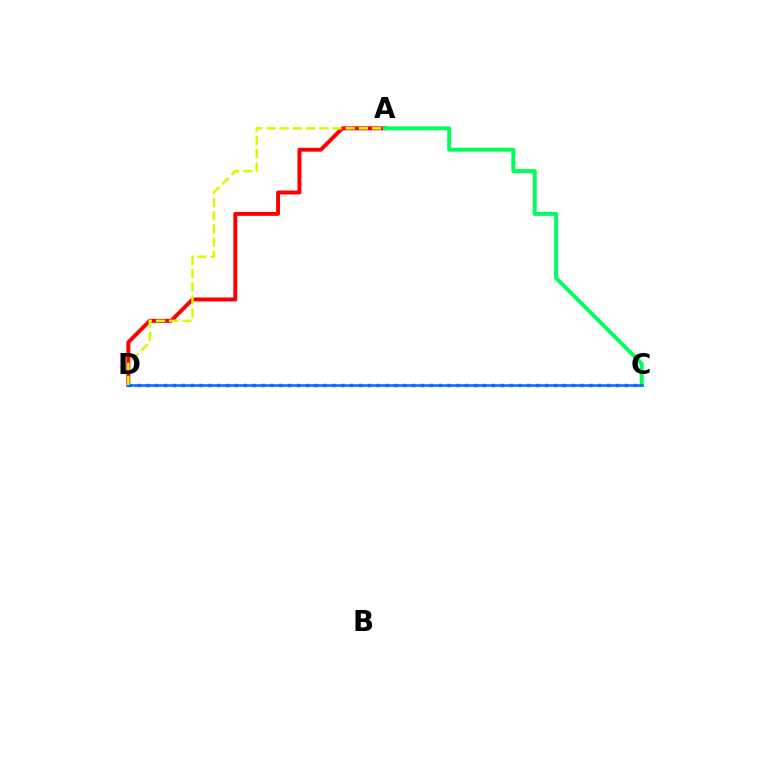{('A', 'D'): [{'color': '#ff0000', 'line_style': 'solid', 'thickness': 2.83}, {'color': '#d1ff00', 'line_style': 'dashed', 'thickness': 1.79}], ('A', 'C'): [{'color': '#00ff5c', 'line_style': 'solid', 'thickness': 2.85}], ('C', 'D'): [{'color': '#b900ff', 'line_style': 'dotted', 'thickness': 2.41}, {'color': '#0074ff', 'line_style': 'solid', 'thickness': 1.9}]}